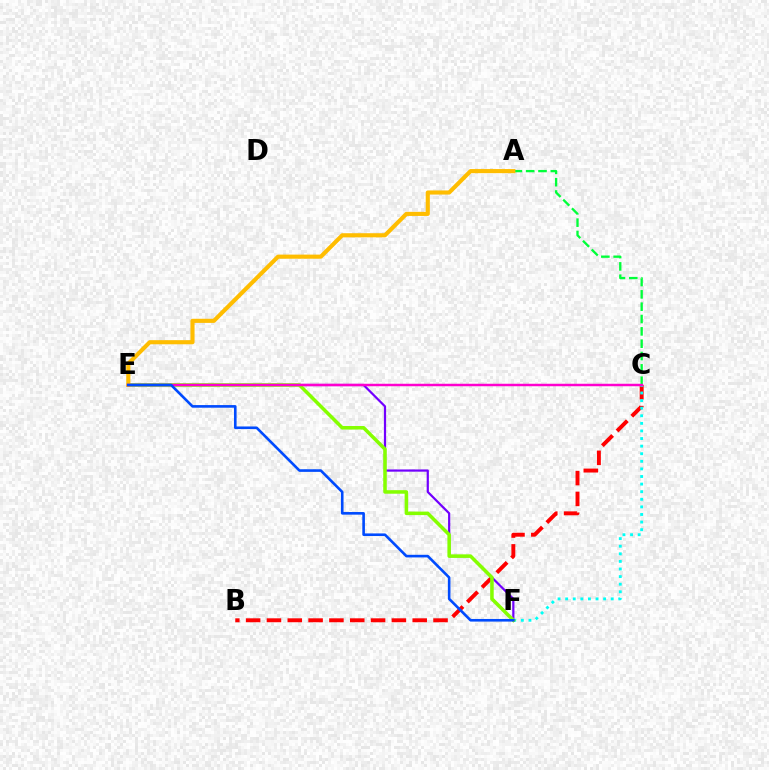{('B', 'C'): [{'color': '#ff0000', 'line_style': 'dashed', 'thickness': 2.83}], ('E', 'F'): [{'color': '#7200ff', 'line_style': 'solid', 'thickness': 1.59}, {'color': '#84ff00', 'line_style': 'solid', 'thickness': 2.54}, {'color': '#004bff', 'line_style': 'solid', 'thickness': 1.89}], ('C', 'F'): [{'color': '#00fff6', 'line_style': 'dotted', 'thickness': 2.06}], ('A', 'C'): [{'color': '#00ff39', 'line_style': 'dashed', 'thickness': 1.68}], ('A', 'E'): [{'color': '#ffbd00', 'line_style': 'solid', 'thickness': 2.96}], ('C', 'E'): [{'color': '#ff00cf', 'line_style': 'solid', 'thickness': 1.78}]}